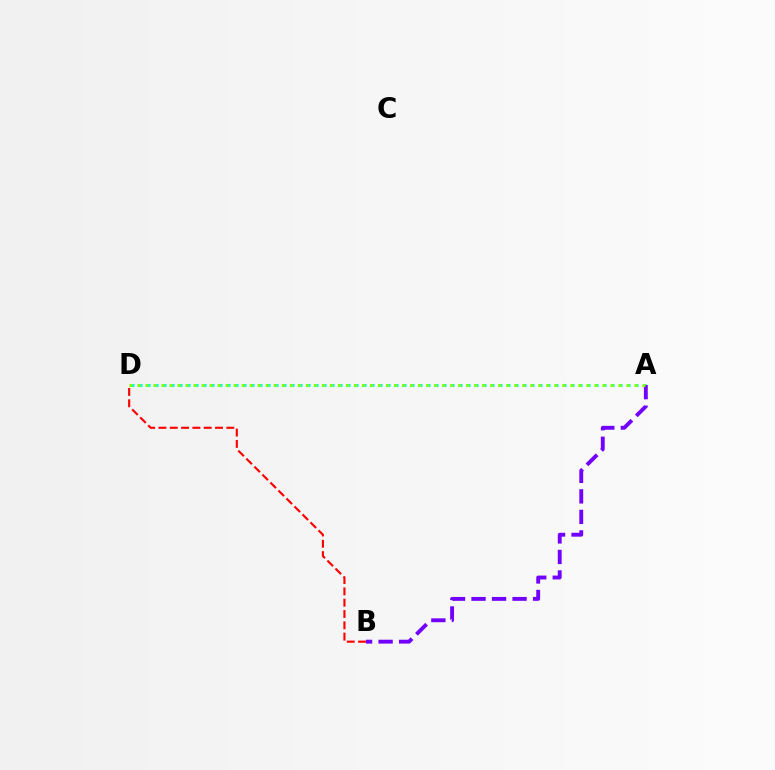{('A', 'D'): [{'color': '#00fff6', 'line_style': 'dotted', 'thickness': 2.17}, {'color': '#84ff00', 'line_style': 'dotted', 'thickness': 2.18}], ('A', 'B'): [{'color': '#7200ff', 'line_style': 'dashed', 'thickness': 2.79}], ('B', 'D'): [{'color': '#ff0000', 'line_style': 'dashed', 'thickness': 1.54}]}